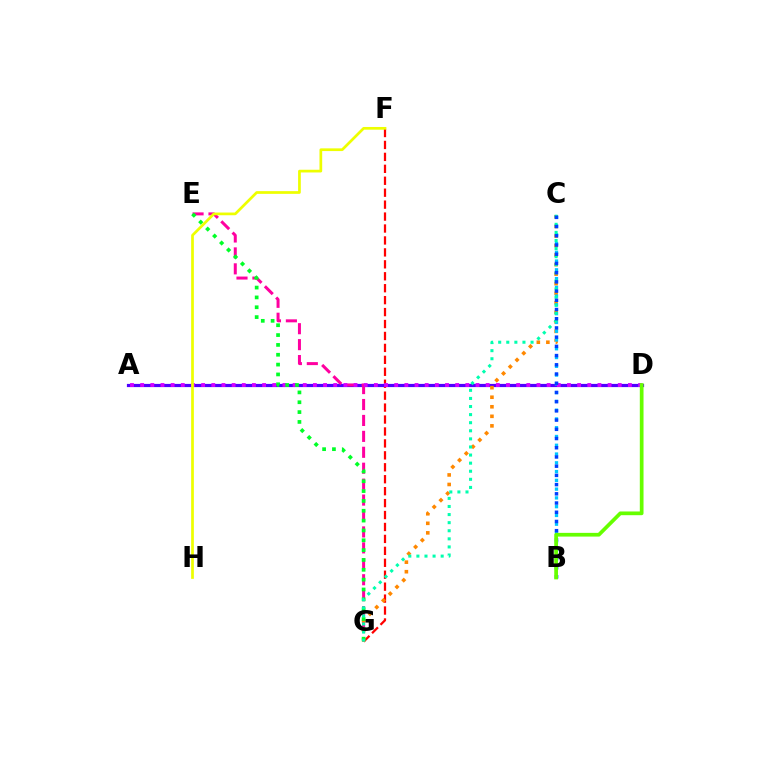{('F', 'G'): [{'color': '#ff0000', 'line_style': 'dashed', 'thickness': 1.62}], ('A', 'D'): [{'color': '#4f00ff', 'line_style': 'solid', 'thickness': 2.31}, {'color': '#d600ff', 'line_style': 'dotted', 'thickness': 2.76}], ('E', 'G'): [{'color': '#ff00a0', 'line_style': 'dashed', 'thickness': 2.16}, {'color': '#00ff27', 'line_style': 'dotted', 'thickness': 2.67}], ('C', 'G'): [{'color': '#ff8800', 'line_style': 'dotted', 'thickness': 2.59}, {'color': '#00ffaf', 'line_style': 'dotted', 'thickness': 2.2}], ('B', 'C'): [{'color': '#00c7ff', 'line_style': 'dotted', 'thickness': 2.38}, {'color': '#003fff', 'line_style': 'dotted', 'thickness': 2.5}], ('B', 'D'): [{'color': '#66ff00', 'line_style': 'solid', 'thickness': 2.68}], ('F', 'H'): [{'color': '#eeff00', 'line_style': 'solid', 'thickness': 1.96}]}